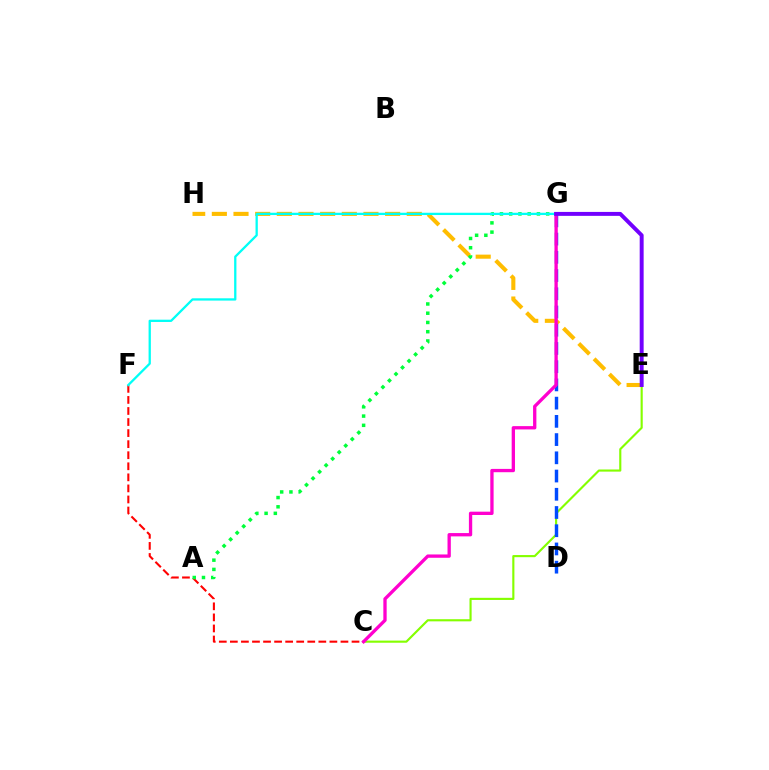{('C', 'F'): [{'color': '#ff0000', 'line_style': 'dashed', 'thickness': 1.5}], ('C', 'E'): [{'color': '#84ff00', 'line_style': 'solid', 'thickness': 1.54}], ('E', 'H'): [{'color': '#ffbd00', 'line_style': 'dashed', 'thickness': 2.94}], ('A', 'G'): [{'color': '#00ff39', 'line_style': 'dotted', 'thickness': 2.51}], ('F', 'G'): [{'color': '#00fff6', 'line_style': 'solid', 'thickness': 1.65}], ('D', 'G'): [{'color': '#004bff', 'line_style': 'dashed', 'thickness': 2.48}], ('C', 'G'): [{'color': '#ff00cf', 'line_style': 'solid', 'thickness': 2.39}], ('E', 'G'): [{'color': '#7200ff', 'line_style': 'solid', 'thickness': 2.84}]}